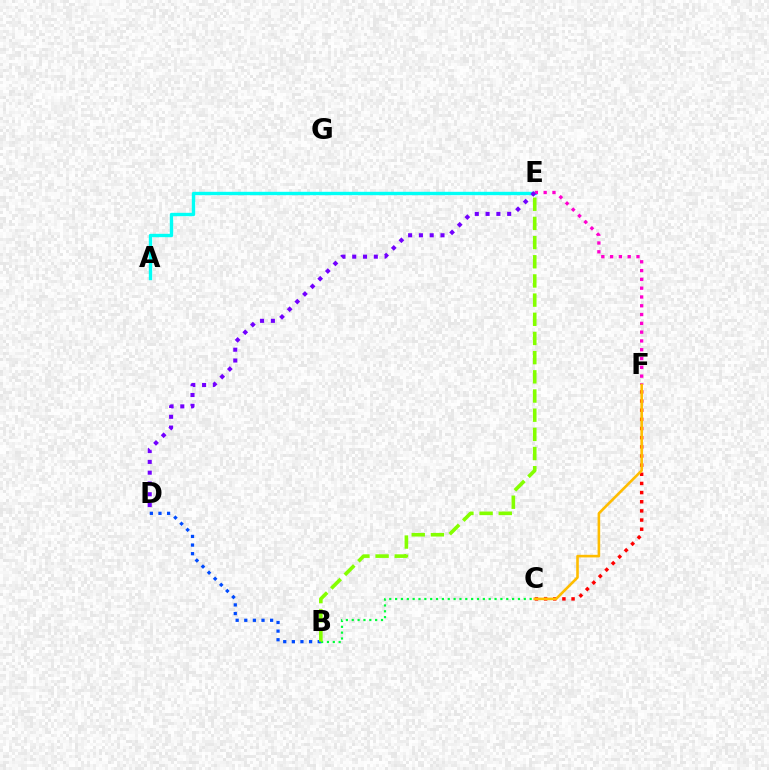{('B', 'D'): [{'color': '#004bff', 'line_style': 'dotted', 'thickness': 2.34}], ('A', 'E'): [{'color': '#00fff6', 'line_style': 'solid', 'thickness': 2.43}], ('B', 'C'): [{'color': '#00ff39', 'line_style': 'dotted', 'thickness': 1.59}], ('C', 'F'): [{'color': '#ff0000', 'line_style': 'dotted', 'thickness': 2.49}, {'color': '#ffbd00', 'line_style': 'solid', 'thickness': 1.87}], ('B', 'E'): [{'color': '#84ff00', 'line_style': 'dashed', 'thickness': 2.61}], ('E', 'F'): [{'color': '#ff00cf', 'line_style': 'dotted', 'thickness': 2.39}], ('D', 'E'): [{'color': '#7200ff', 'line_style': 'dotted', 'thickness': 2.93}]}